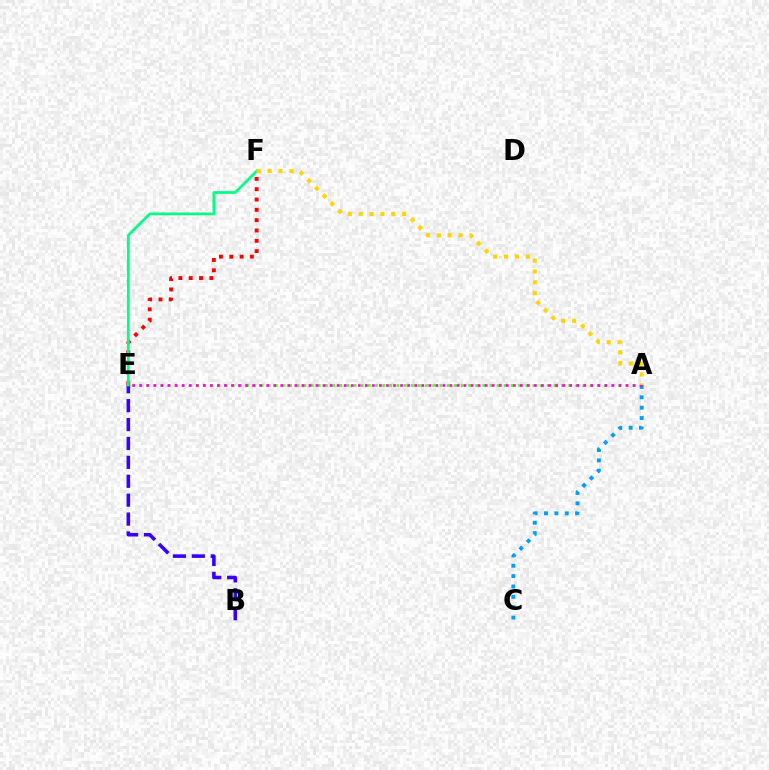{('B', 'E'): [{'color': '#3700ff', 'line_style': 'dashed', 'thickness': 2.57}], ('E', 'F'): [{'color': '#ff0000', 'line_style': 'dotted', 'thickness': 2.8}, {'color': '#00ff86', 'line_style': 'solid', 'thickness': 1.98}], ('A', 'E'): [{'color': '#4fff00', 'line_style': 'dotted', 'thickness': 1.94}, {'color': '#ff00ed', 'line_style': 'dotted', 'thickness': 1.91}], ('A', 'C'): [{'color': '#009eff', 'line_style': 'dotted', 'thickness': 2.82}], ('A', 'F'): [{'color': '#ffd500', 'line_style': 'dotted', 'thickness': 2.95}]}